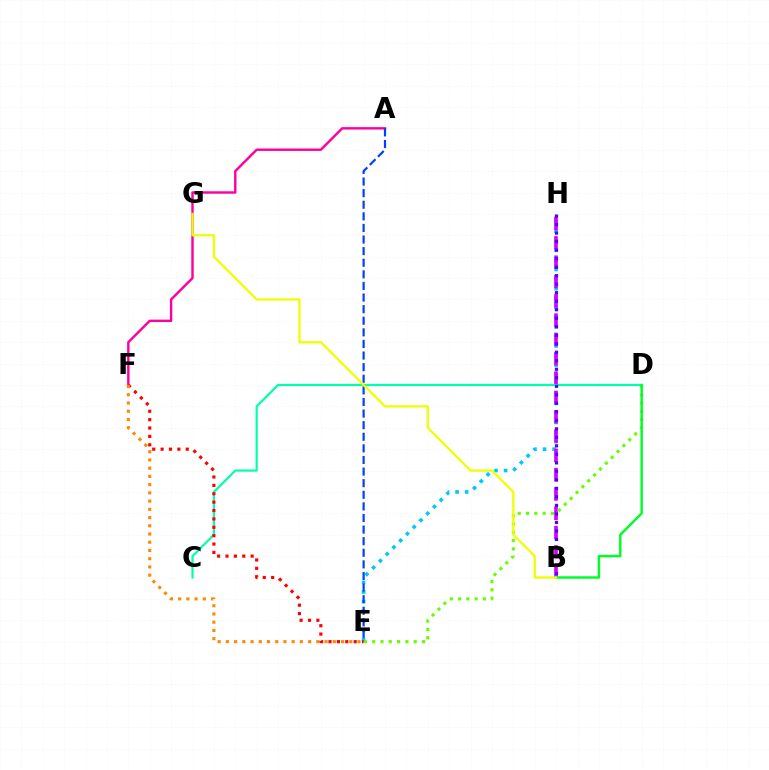{('E', 'H'): [{'color': '#00c7ff', 'line_style': 'dotted', 'thickness': 2.6}], ('B', 'H'): [{'color': '#d600ff', 'line_style': 'dashed', 'thickness': 2.62}, {'color': '#4f00ff', 'line_style': 'dotted', 'thickness': 2.31}], ('D', 'E'): [{'color': '#66ff00', 'line_style': 'dotted', 'thickness': 2.25}], ('C', 'D'): [{'color': '#00ffaf', 'line_style': 'solid', 'thickness': 1.58}], ('E', 'F'): [{'color': '#ff0000', 'line_style': 'dotted', 'thickness': 2.28}, {'color': '#ff8800', 'line_style': 'dotted', 'thickness': 2.24}], ('A', 'F'): [{'color': '#ff00a0', 'line_style': 'solid', 'thickness': 1.74}], ('B', 'D'): [{'color': '#00ff27', 'line_style': 'solid', 'thickness': 1.77}], ('A', 'E'): [{'color': '#003fff', 'line_style': 'dashed', 'thickness': 1.58}], ('B', 'G'): [{'color': '#eeff00', 'line_style': 'solid', 'thickness': 1.64}]}